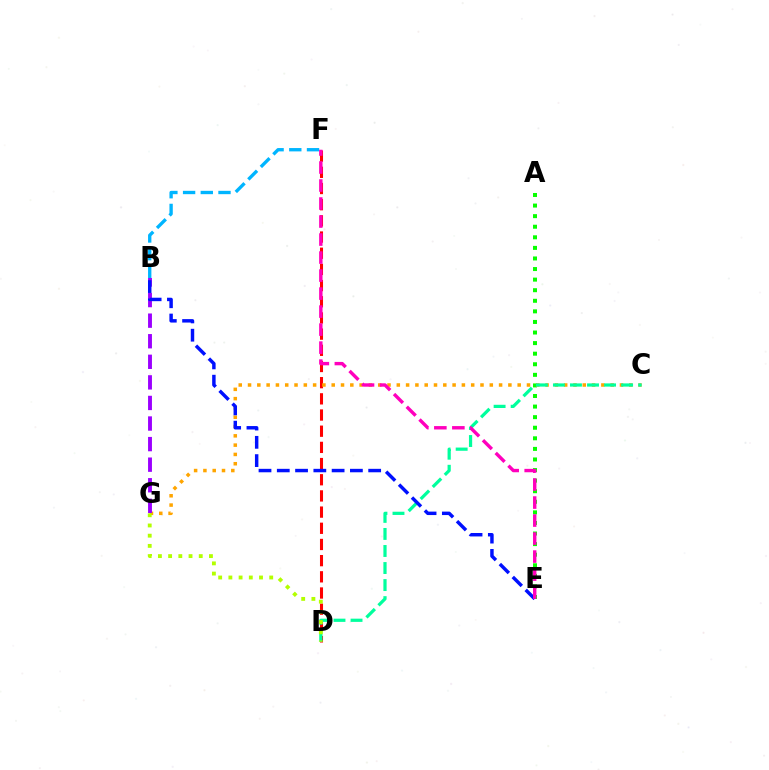{('B', 'F'): [{'color': '#00b5ff', 'line_style': 'dashed', 'thickness': 2.4}], ('A', 'E'): [{'color': '#08ff00', 'line_style': 'dotted', 'thickness': 2.87}], ('D', 'F'): [{'color': '#ff0000', 'line_style': 'dashed', 'thickness': 2.2}], ('C', 'G'): [{'color': '#ffa500', 'line_style': 'dotted', 'thickness': 2.53}], ('C', 'D'): [{'color': '#00ff9d', 'line_style': 'dashed', 'thickness': 2.32}], ('D', 'G'): [{'color': '#b3ff00', 'line_style': 'dotted', 'thickness': 2.77}], ('B', 'G'): [{'color': '#9b00ff', 'line_style': 'dashed', 'thickness': 2.79}], ('B', 'E'): [{'color': '#0010ff', 'line_style': 'dashed', 'thickness': 2.48}], ('E', 'F'): [{'color': '#ff00bd', 'line_style': 'dashed', 'thickness': 2.45}]}